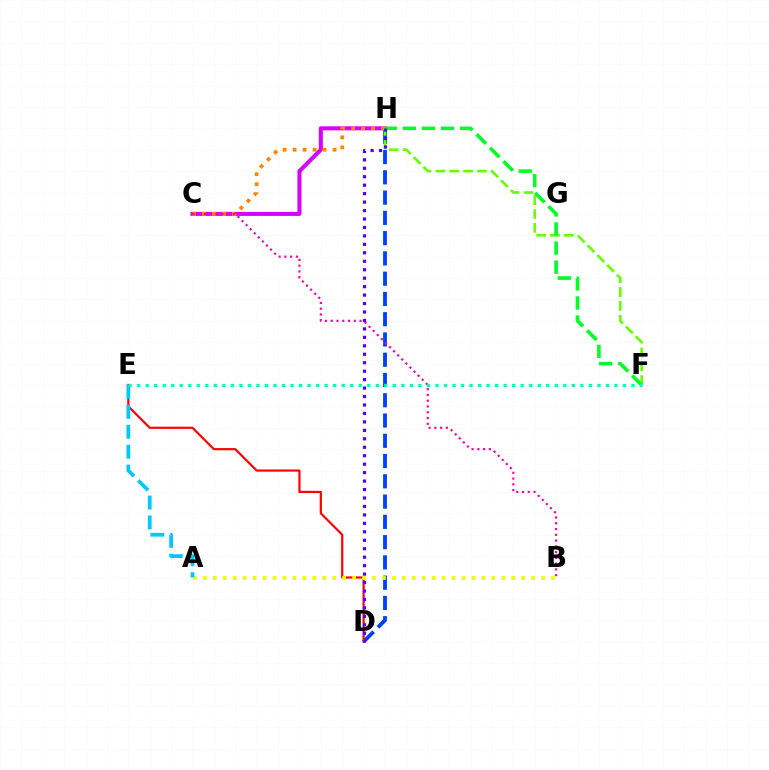{('C', 'H'): [{'color': '#d600ff', 'line_style': 'solid', 'thickness': 2.91}, {'color': '#ff8800', 'line_style': 'dotted', 'thickness': 2.71}], ('D', 'H'): [{'color': '#003fff', 'line_style': 'dashed', 'thickness': 2.75}, {'color': '#4f00ff', 'line_style': 'dotted', 'thickness': 2.3}], ('F', 'H'): [{'color': '#66ff00', 'line_style': 'dashed', 'thickness': 1.88}, {'color': '#00ff27', 'line_style': 'dashed', 'thickness': 2.59}], ('D', 'E'): [{'color': '#ff0000', 'line_style': 'solid', 'thickness': 1.57}], ('A', 'B'): [{'color': '#eeff00', 'line_style': 'dotted', 'thickness': 2.7}], ('B', 'C'): [{'color': '#ff00a0', 'line_style': 'dotted', 'thickness': 1.57}], ('A', 'E'): [{'color': '#00c7ff', 'line_style': 'dashed', 'thickness': 2.7}], ('E', 'F'): [{'color': '#00ffaf', 'line_style': 'dotted', 'thickness': 2.32}]}